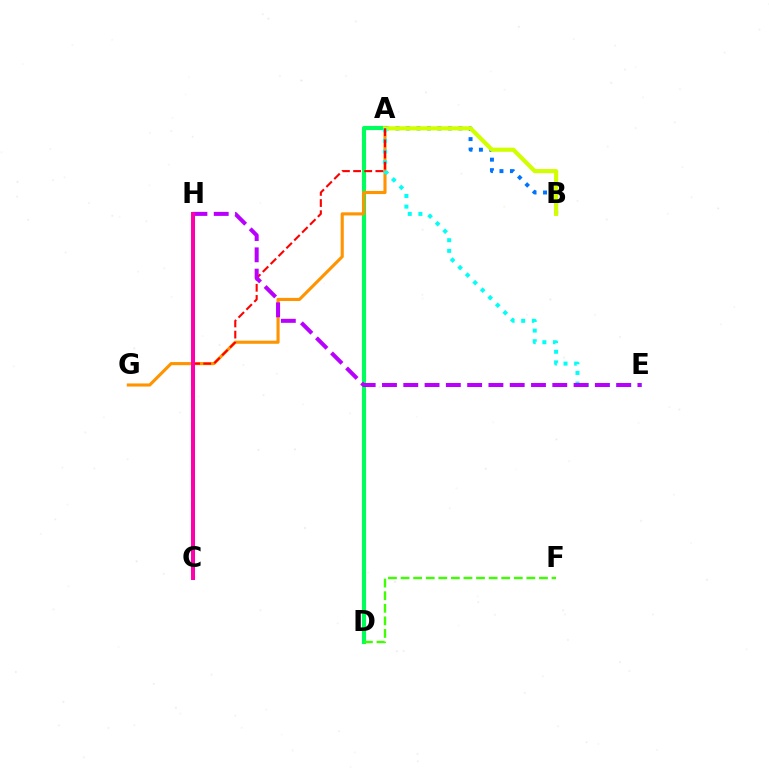{('A', 'D'): [{'color': '#00ff5c', 'line_style': 'solid', 'thickness': 2.98}], ('A', 'B'): [{'color': '#0074ff', 'line_style': 'dotted', 'thickness': 2.85}, {'color': '#d1ff00', 'line_style': 'solid', 'thickness': 2.98}], ('A', 'G'): [{'color': '#ff9400', 'line_style': 'solid', 'thickness': 2.24}], ('D', 'F'): [{'color': '#3dff00', 'line_style': 'dashed', 'thickness': 1.71}], ('C', 'H'): [{'color': '#2500ff', 'line_style': 'solid', 'thickness': 2.17}, {'color': '#ff00ac', 'line_style': 'solid', 'thickness': 2.84}], ('A', 'E'): [{'color': '#00fff6', 'line_style': 'dotted', 'thickness': 2.89}], ('A', 'C'): [{'color': '#ff0000', 'line_style': 'dashed', 'thickness': 1.51}], ('E', 'H'): [{'color': '#b900ff', 'line_style': 'dashed', 'thickness': 2.89}]}